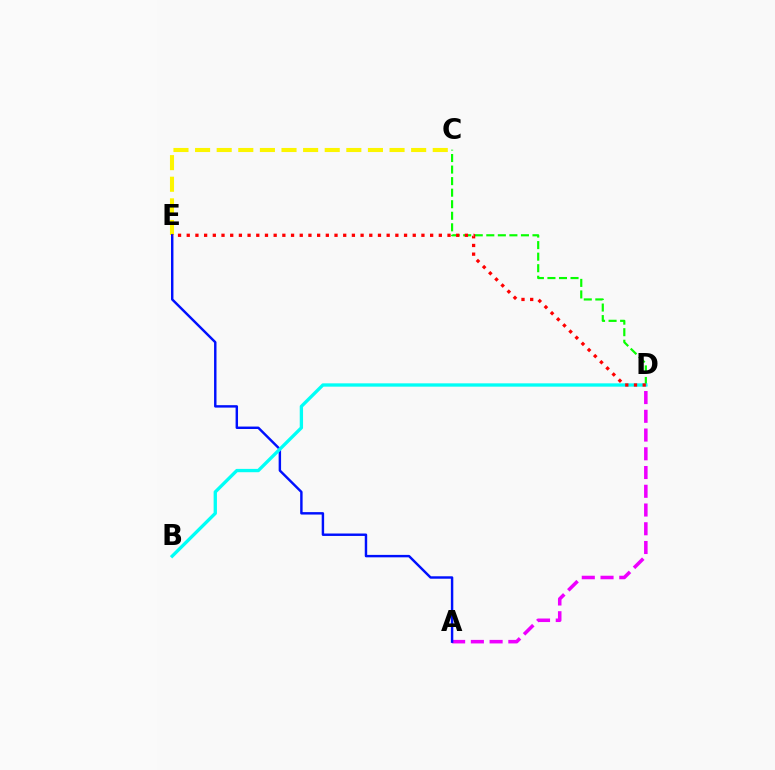{('C', 'E'): [{'color': '#fcf500', 'line_style': 'dashed', 'thickness': 2.94}], ('A', 'D'): [{'color': '#ee00ff', 'line_style': 'dashed', 'thickness': 2.55}], ('A', 'E'): [{'color': '#0010ff', 'line_style': 'solid', 'thickness': 1.75}], ('C', 'D'): [{'color': '#08ff00', 'line_style': 'dashed', 'thickness': 1.57}], ('B', 'D'): [{'color': '#00fff6', 'line_style': 'solid', 'thickness': 2.39}], ('D', 'E'): [{'color': '#ff0000', 'line_style': 'dotted', 'thickness': 2.36}]}